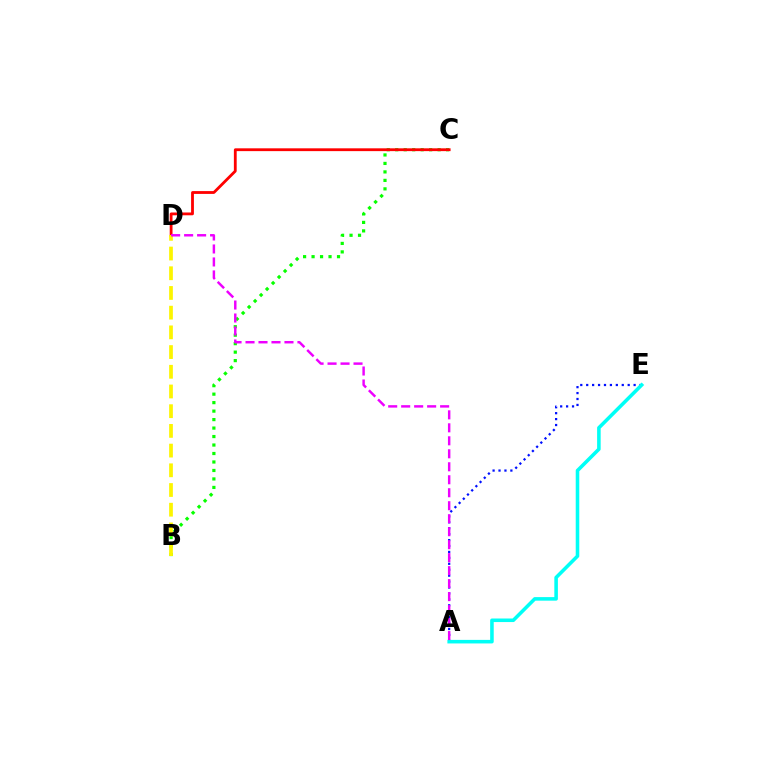{('B', 'C'): [{'color': '#08ff00', 'line_style': 'dotted', 'thickness': 2.3}], ('C', 'D'): [{'color': '#ff0000', 'line_style': 'solid', 'thickness': 2.02}], ('A', 'E'): [{'color': '#0010ff', 'line_style': 'dotted', 'thickness': 1.61}, {'color': '#00fff6', 'line_style': 'solid', 'thickness': 2.56}], ('B', 'D'): [{'color': '#fcf500', 'line_style': 'dashed', 'thickness': 2.68}], ('A', 'D'): [{'color': '#ee00ff', 'line_style': 'dashed', 'thickness': 1.76}]}